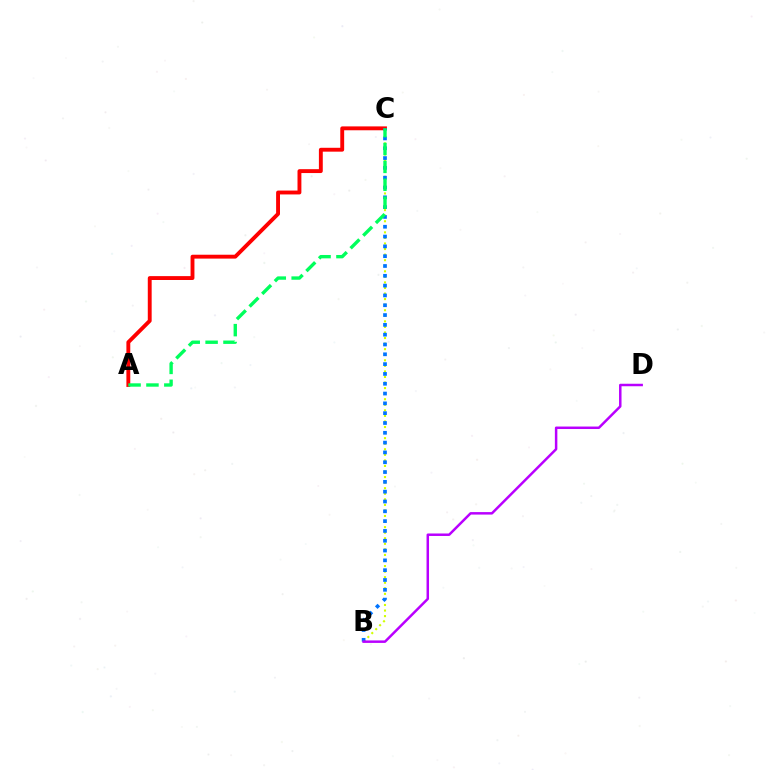{('A', 'C'): [{'color': '#ff0000', 'line_style': 'solid', 'thickness': 2.79}, {'color': '#00ff5c', 'line_style': 'dashed', 'thickness': 2.43}], ('B', 'C'): [{'color': '#d1ff00', 'line_style': 'dotted', 'thickness': 1.51}, {'color': '#0074ff', 'line_style': 'dotted', 'thickness': 2.67}], ('B', 'D'): [{'color': '#b900ff', 'line_style': 'solid', 'thickness': 1.79}]}